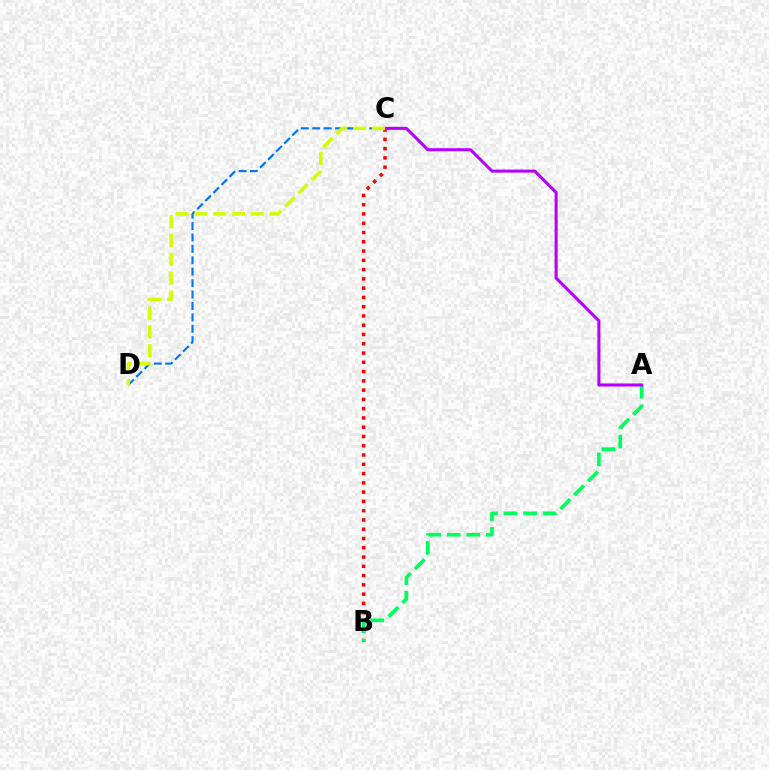{('C', 'D'): [{'color': '#0074ff', 'line_style': 'dashed', 'thickness': 1.55}, {'color': '#d1ff00', 'line_style': 'dashed', 'thickness': 2.55}], ('B', 'C'): [{'color': '#ff0000', 'line_style': 'dotted', 'thickness': 2.52}], ('A', 'B'): [{'color': '#00ff5c', 'line_style': 'dashed', 'thickness': 2.66}], ('A', 'C'): [{'color': '#b900ff', 'line_style': 'solid', 'thickness': 2.2}]}